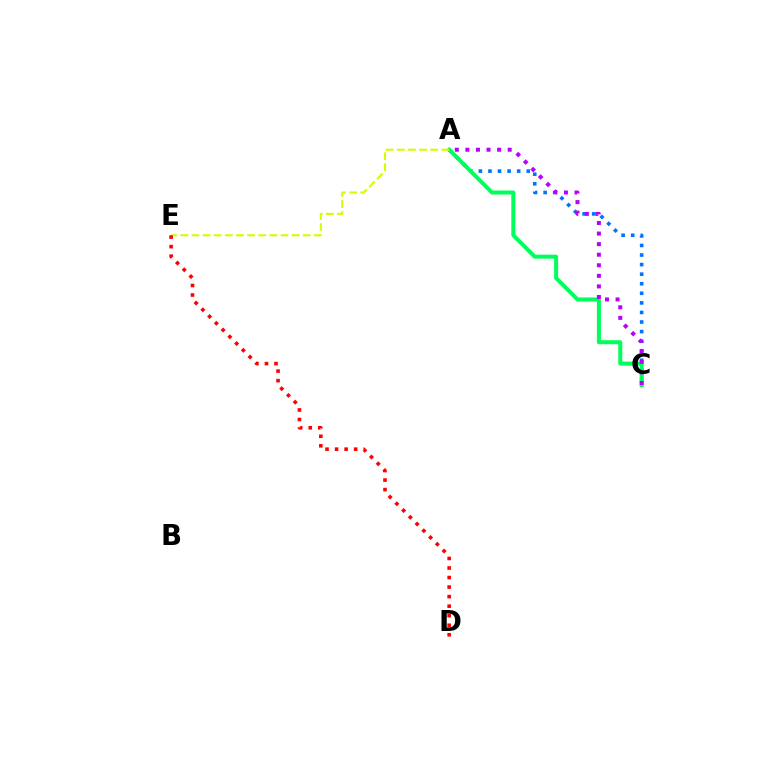{('A', 'C'): [{'color': '#0074ff', 'line_style': 'dotted', 'thickness': 2.6}, {'color': '#00ff5c', 'line_style': 'solid', 'thickness': 2.89}, {'color': '#b900ff', 'line_style': 'dotted', 'thickness': 2.87}], ('A', 'E'): [{'color': '#d1ff00', 'line_style': 'dashed', 'thickness': 1.51}], ('D', 'E'): [{'color': '#ff0000', 'line_style': 'dotted', 'thickness': 2.59}]}